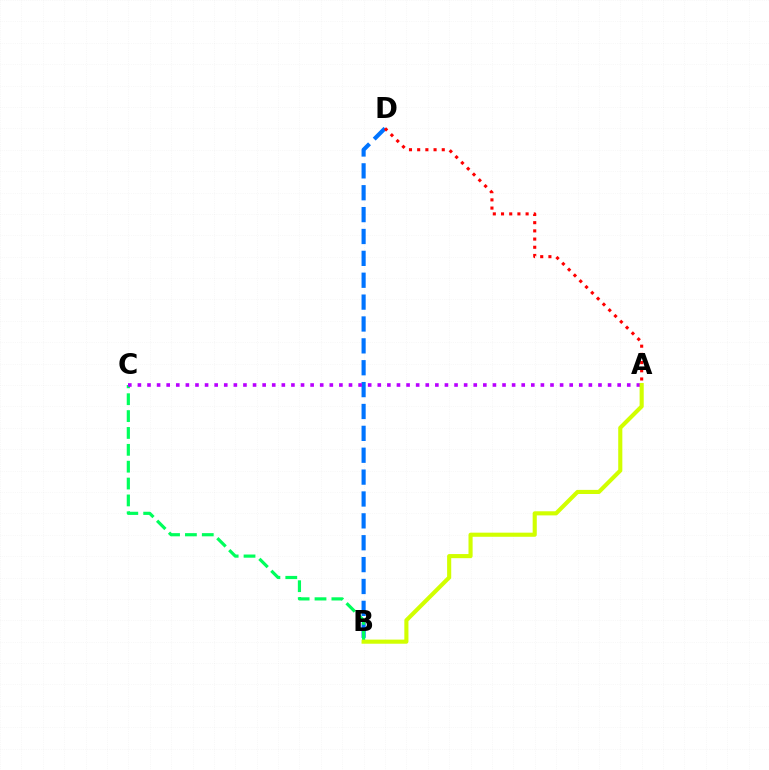{('B', 'D'): [{'color': '#0074ff', 'line_style': 'dashed', 'thickness': 2.97}], ('B', 'C'): [{'color': '#00ff5c', 'line_style': 'dashed', 'thickness': 2.29}], ('A', 'C'): [{'color': '#b900ff', 'line_style': 'dotted', 'thickness': 2.61}], ('A', 'D'): [{'color': '#ff0000', 'line_style': 'dotted', 'thickness': 2.23}], ('A', 'B'): [{'color': '#d1ff00', 'line_style': 'solid', 'thickness': 2.96}]}